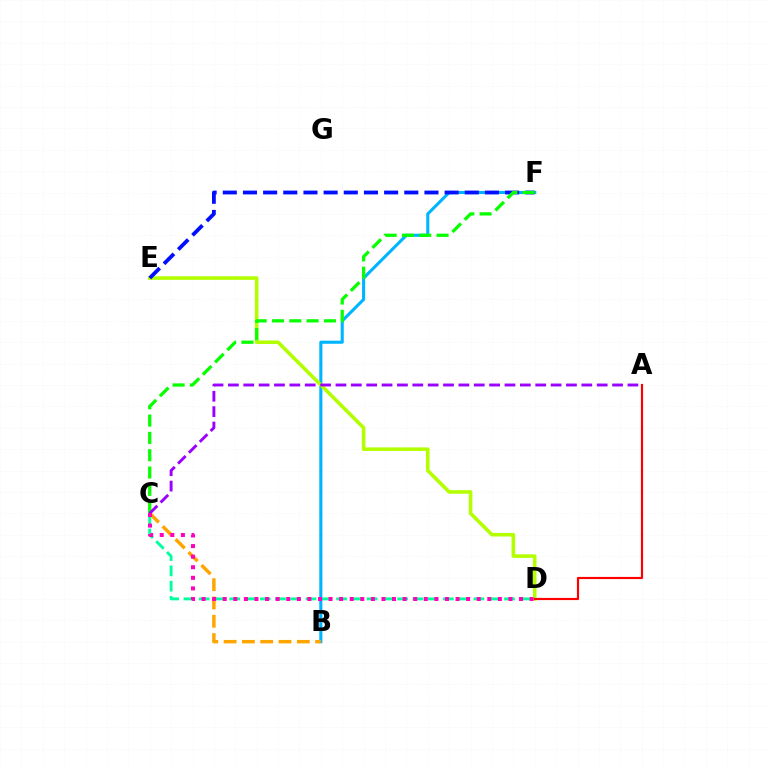{('C', 'D'): [{'color': '#00ff9d', 'line_style': 'dashed', 'thickness': 2.07}, {'color': '#ff00bd', 'line_style': 'dotted', 'thickness': 2.88}], ('B', 'F'): [{'color': '#00b5ff', 'line_style': 'solid', 'thickness': 2.23}], ('D', 'E'): [{'color': '#b3ff00', 'line_style': 'solid', 'thickness': 2.57}], ('B', 'C'): [{'color': '#ffa500', 'line_style': 'dashed', 'thickness': 2.49}], ('E', 'F'): [{'color': '#0010ff', 'line_style': 'dashed', 'thickness': 2.74}], ('C', 'F'): [{'color': '#08ff00', 'line_style': 'dashed', 'thickness': 2.35}], ('A', 'D'): [{'color': '#ff0000', 'line_style': 'solid', 'thickness': 1.56}], ('A', 'C'): [{'color': '#9b00ff', 'line_style': 'dashed', 'thickness': 2.09}]}